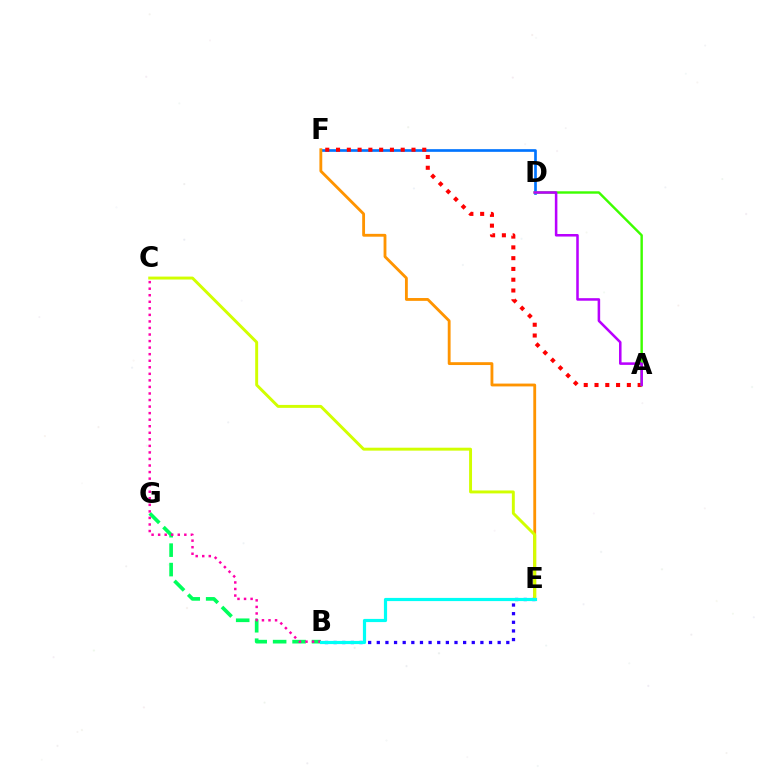{('B', 'E'): [{'color': '#2500ff', 'line_style': 'dotted', 'thickness': 2.35}, {'color': '#00fff6', 'line_style': 'solid', 'thickness': 2.29}], ('D', 'F'): [{'color': '#0074ff', 'line_style': 'solid', 'thickness': 1.93}], ('B', 'G'): [{'color': '#00ff5c', 'line_style': 'dashed', 'thickness': 2.64}], ('E', 'F'): [{'color': '#ff9400', 'line_style': 'solid', 'thickness': 2.04}], ('A', 'F'): [{'color': '#ff0000', 'line_style': 'dotted', 'thickness': 2.93}], ('C', 'E'): [{'color': '#d1ff00', 'line_style': 'solid', 'thickness': 2.11}], ('A', 'D'): [{'color': '#3dff00', 'line_style': 'solid', 'thickness': 1.74}, {'color': '#b900ff', 'line_style': 'solid', 'thickness': 1.83}], ('B', 'C'): [{'color': '#ff00ac', 'line_style': 'dotted', 'thickness': 1.78}]}